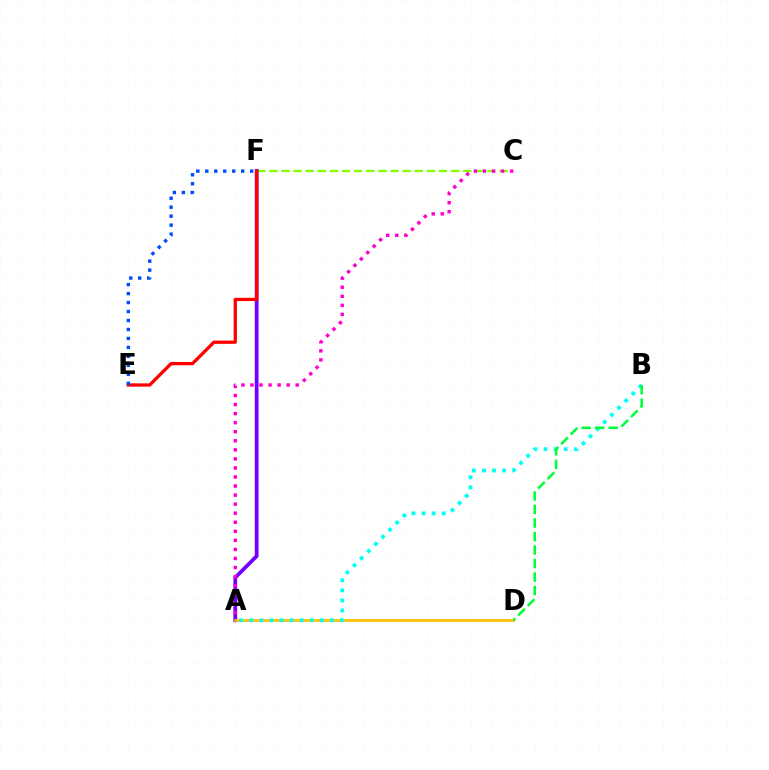{('C', 'F'): [{'color': '#84ff00', 'line_style': 'dashed', 'thickness': 1.65}], ('A', 'F'): [{'color': '#7200ff', 'line_style': 'solid', 'thickness': 2.72}], ('A', 'D'): [{'color': '#ffbd00', 'line_style': 'solid', 'thickness': 1.93}], ('A', 'B'): [{'color': '#00fff6', 'line_style': 'dotted', 'thickness': 2.74}], ('E', 'F'): [{'color': '#ff0000', 'line_style': 'solid', 'thickness': 2.35}, {'color': '#004bff', 'line_style': 'dotted', 'thickness': 2.44}], ('A', 'C'): [{'color': '#ff00cf', 'line_style': 'dotted', 'thickness': 2.46}], ('B', 'D'): [{'color': '#00ff39', 'line_style': 'dashed', 'thickness': 1.84}]}